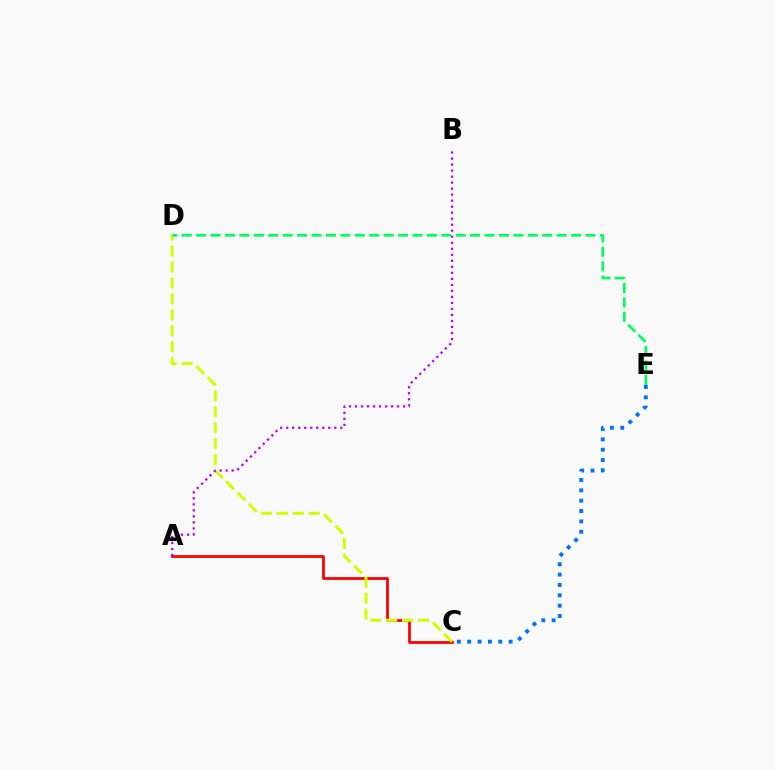{('A', 'C'): [{'color': '#ff0000', 'line_style': 'solid', 'thickness': 2.0}], ('C', 'E'): [{'color': '#0074ff', 'line_style': 'dotted', 'thickness': 2.81}], ('C', 'D'): [{'color': '#d1ff00', 'line_style': 'dashed', 'thickness': 2.16}], ('A', 'B'): [{'color': '#b900ff', 'line_style': 'dotted', 'thickness': 1.63}], ('D', 'E'): [{'color': '#00ff5c', 'line_style': 'dashed', 'thickness': 1.96}]}